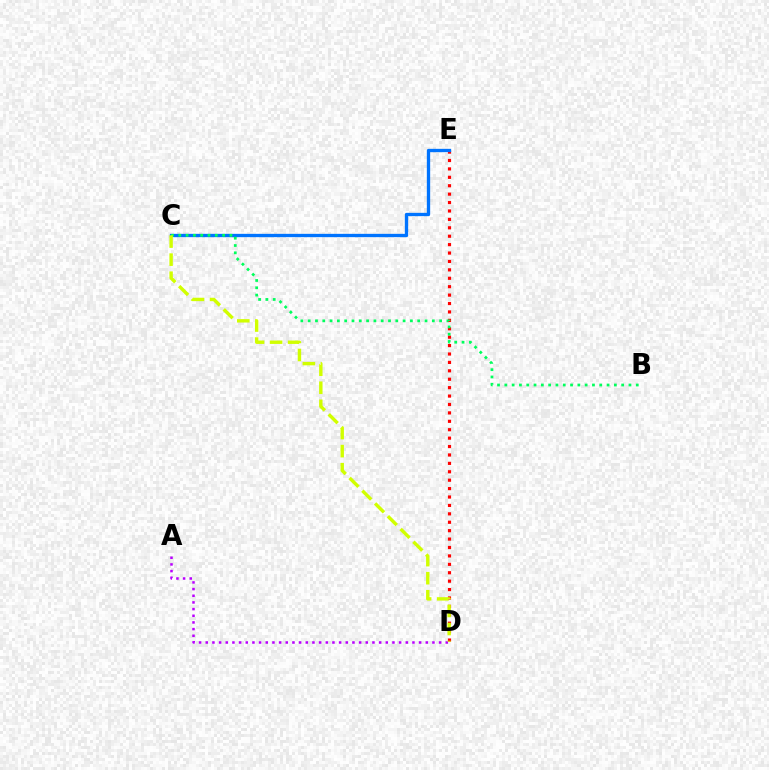{('D', 'E'): [{'color': '#ff0000', 'line_style': 'dotted', 'thickness': 2.29}], ('C', 'E'): [{'color': '#0074ff', 'line_style': 'solid', 'thickness': 2.39}], ('A', 'D'): [{'color': '#b900ff', 'line_style': 'dotted', 'thickness': 1.81}], ('B', 'C'): [{'color': '#00ff5c', 'line_style': 'dotted', 'thickness': 1.98}], ('C', 'D'): [{'color': '#d1ff00', 'line_style': 'dashed', 'thickness': 2.45}]}